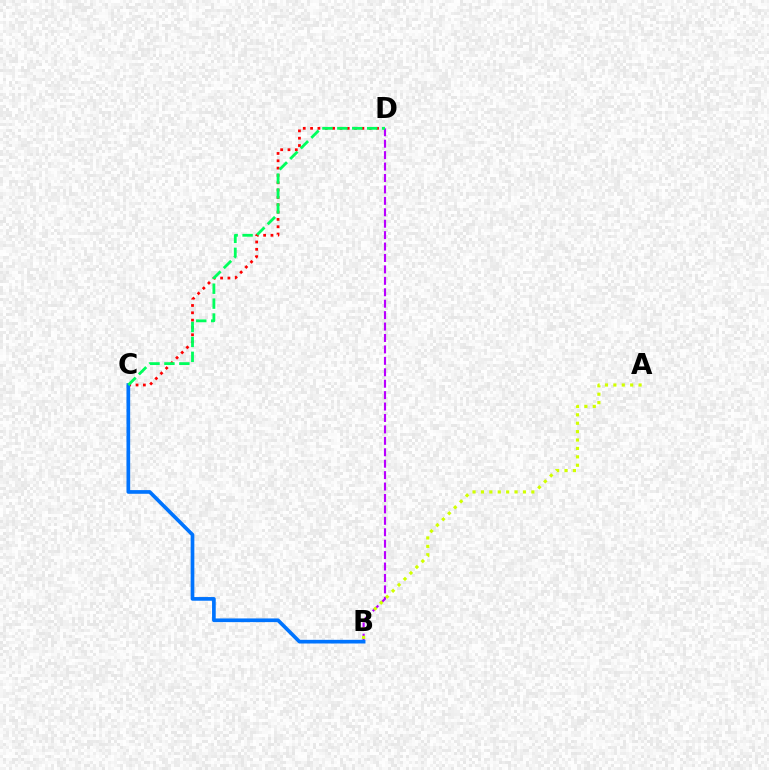{('C', 'D'): [{'color': '#ff0000', 'line_style': 'dotted', 'thickness': 1.99}, {'color': '#00ff5c', 'line_style': 'dashed', 'thickness': 2.03}], ('B', 'D'): [{'color': '#b900ff', 'line_style': 'dashed', 'thickness': 1.55}], ('B', 'C'): [{'color': '#0074ff', 'line_style': 'solid', 'thickness': 2.65}], ('A', 'B'): [{'color': '#d1ff00', 'line_style': 'dotted', 'thickness': 2.28}]}